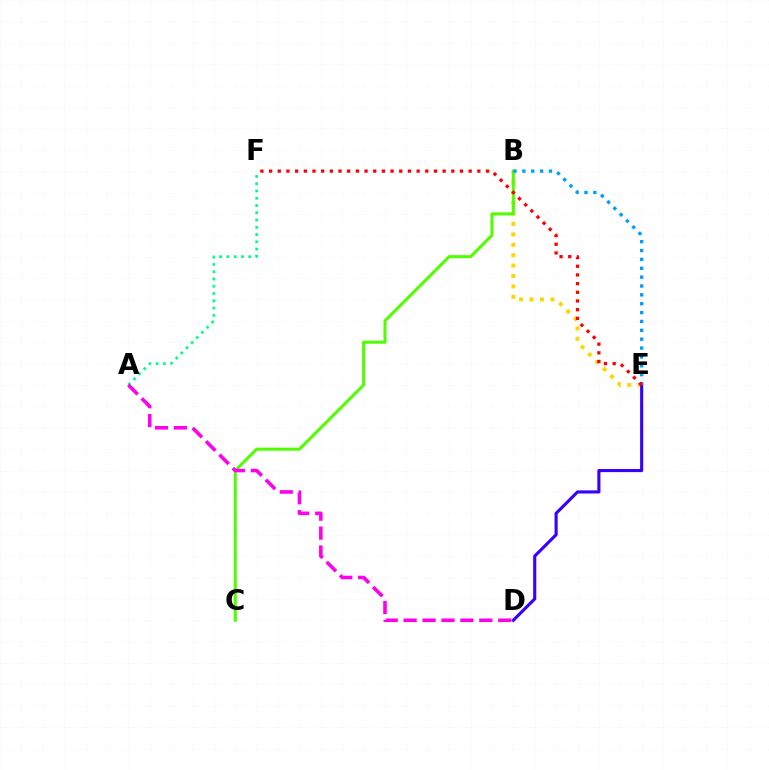{('B', 'E'): [{'color': '#ffd500', 'line_style': 'dotted', 'thickness': 2.83}, {'color': '#009eff', 'line_style': 'dotted', 'thickness': 2.41}], ('A', 'F'): [{'color': '#00ff86', 'line_style': 'dotted', 'thickness': 1.97}], ('B', 'C'): [{'color': '#4fff00', 'line_style': 'solid', 'thickness': 2.18}], ('D', 'E'): [{'color': '#3700ff', 'line_style': 'solid', 'thickness': 2.24}], ('E', 'F'): [{'color': '#ff0000', 'line_style': 'dotted', 'thickness': 2.36}], ('A', 'D'): [{'color': '#ff00ed', 'line_style': 'dashed', 'thickness': 2.57}]}